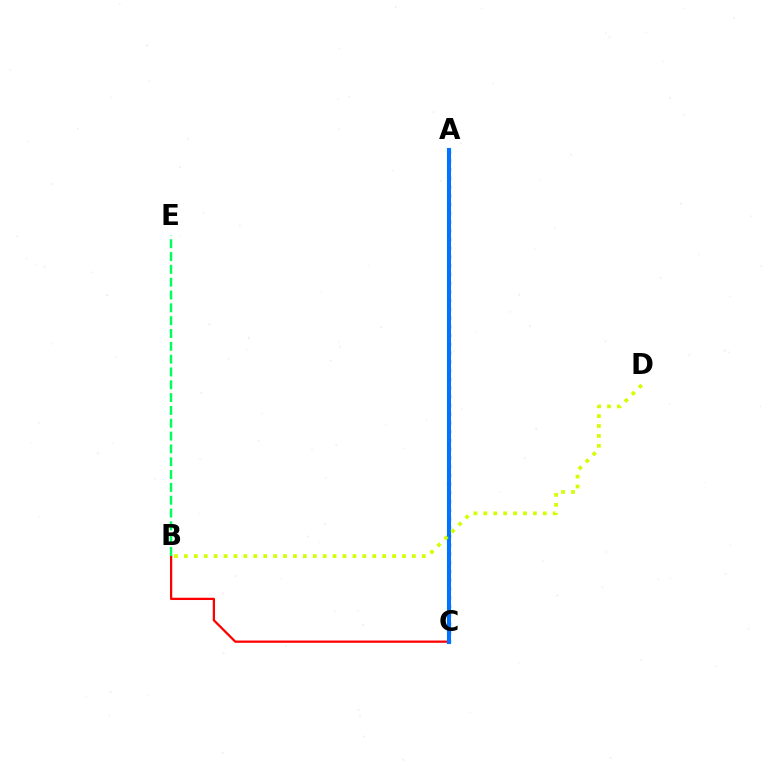{('B', 'C'): [{'color': '#ff0000', 'line_style': 'solid', 'thickness': 1.64}], ('B', 'E'): [{'color': '#00ff5c', 'line_style': 'dashed', 'thickness': 1.74}], ('A', 'C'): [{'color': '#b900ff', 'line_style': 'dotted', 'thickness': 2.37}, {'color': '#0074ff', 'line_style': 'solid', 'thickness': 2.94}], ('B', 'D'): [{'color': '#d1ff00', 'line_style': 'dotted', 'thickness': 2.69}]}